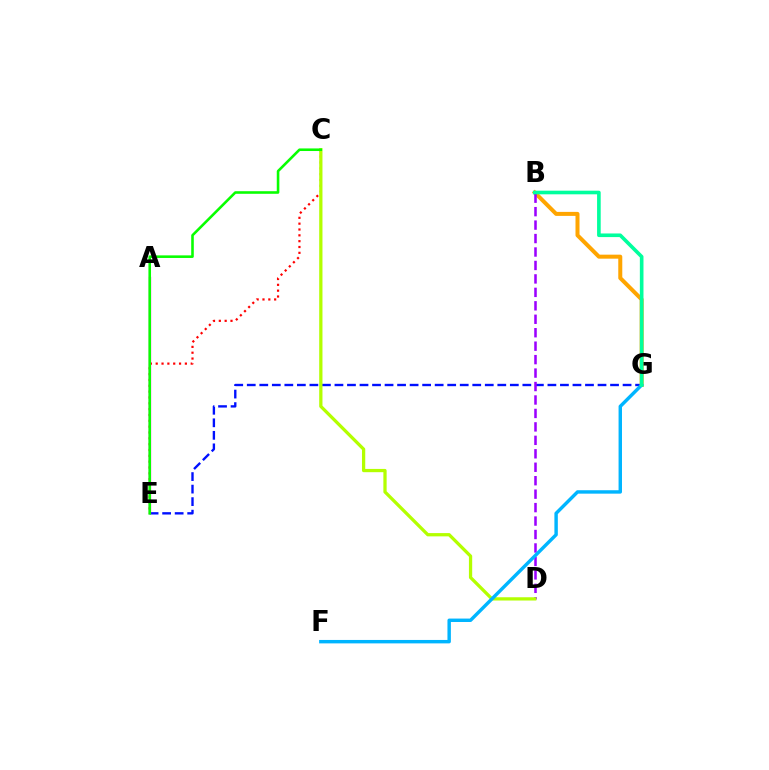{('E', 'G'): [{'color': '#0010ff', 'line_style': 'dashed', 'thickness': 1.7}], ('B', 'G'): [{'color': '#ffa500', 'line_style': 'solid', 'thickness': 2.88}, {'color': '#00ff9d', 'line_style': 'solid', 'thickness': 2.61}], ('B', 'D'): [{'color': '#9b00ff', 'line_style': 'dashed', 'thickness': 1.83}], ('C', 'E'): [{'color': '#ff0000', 'line_style': 'dotted', 'thickness': 1.59}, {'color': '#08ff00', 'line_style': 'solid', 'thickness': 1.86}], ('A', 'E'): [{'color': '#ff00bd', 'line_style': 'solid', 'thickness': 1.63}], ('C', 'D'): [{'color': '#b3ff00', 'line_style': 'solid', 'thickness': 2.35}], ('F', 'G'): [{'color': '#00b5ff', 'line_style': 'solid', 'thickness': 2.47}]}